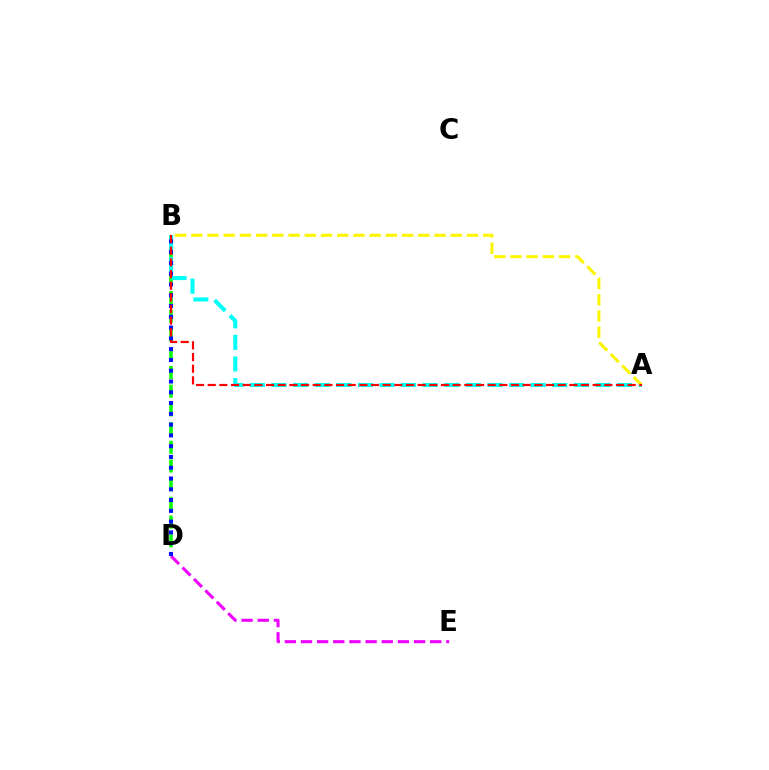{('D', 'E'): [{'color': '#ee00ff', 'line_style': 'dashed', 'thickness': 2.19}], ('B', 'D'): [{'color': '#08ff00', 'line_style': 'dashed', 'thickness': 2.54}, {'color': '#0010ff', 'line_style': 'dotted', 'thickness': 2.93}], ('A', 'B'): [{'color': '#00fff6', 'line_style': 'dashed', 'thickness': 2.93}, {'color': '#fcf500', 'line_style': 'dashed', 'thickness': 2.2}, {'color': '#ff0000', 'line_style': 'dashed', 'thickness': 1.58}]}